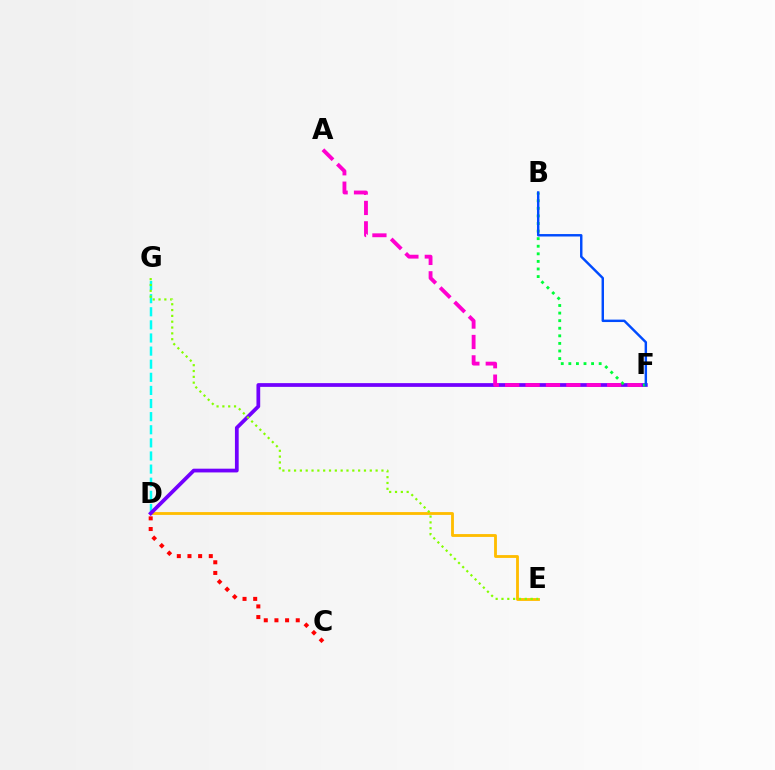{('D', 'G'): [{'color': '#00fff6', 'line_style': 'dashed', 'thickness': 1.78}], ('D', 'E'): [{'color': '#ffbd00', 'line_style': 'solid', 'thickness': 2.04}], ('D', 'F'): [{'color': '#7200ff', 'line_style': 'solid', 'thickness': 2.7}], ('C', 'D'): [{'color': '#ff0000', 'line_style': 'dotted', 'thickness': 2.9}], ('B', 'F'): [{'color': '#00ff39', 'line_style': 'dotted', 'thickness': 2.06}, {'color': '#004bff', 'line_style': 'solid', 'thickness': 1.75}], ('A', 'F'): [{'color': '#ff00cf', 'line_style': 'dashed', 'thickness': 2.77}], ('E', 'G'): [{'color': '#84ff00', 'line_style': 'dotted', 'thickness': 1.58}]}